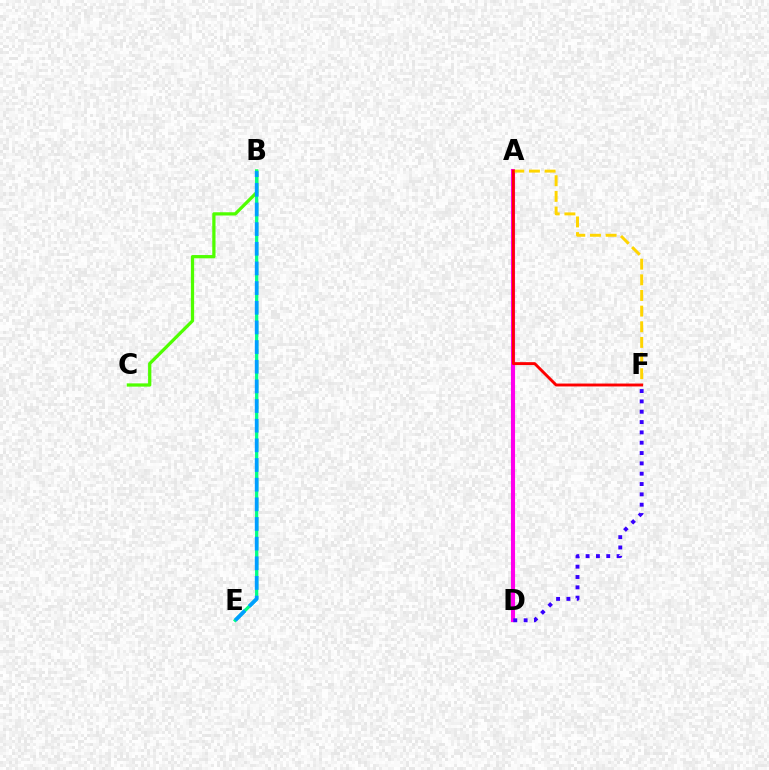{('B', 'C'): [{'color': '#4fff00', 'line_style': 'solid', 'thickness': 2.34}], ('B', 'E'): [{'color': '#00ff86', 'line_style': 'solid', 'thickness': 2.35}, {'color': '#009eff', 'line_style': 'dashed', 'thickness': 2.67}], ('A', 'D'): [{'color': '#ff00ed', 'line_style': 'solid', 'thickness': 2.95}], ('D', 'F'): [{'color': '#3700ff', 'line_style': 'dotted', 'thickness': 2.81}], ('A', 'F'): [{'color': '#ffd500', 'line_style': 'dashed', 'thickness': 2.13}, {'color': '#ff0000', 'line_style': 'solid', 'thickness': 2.08}]}